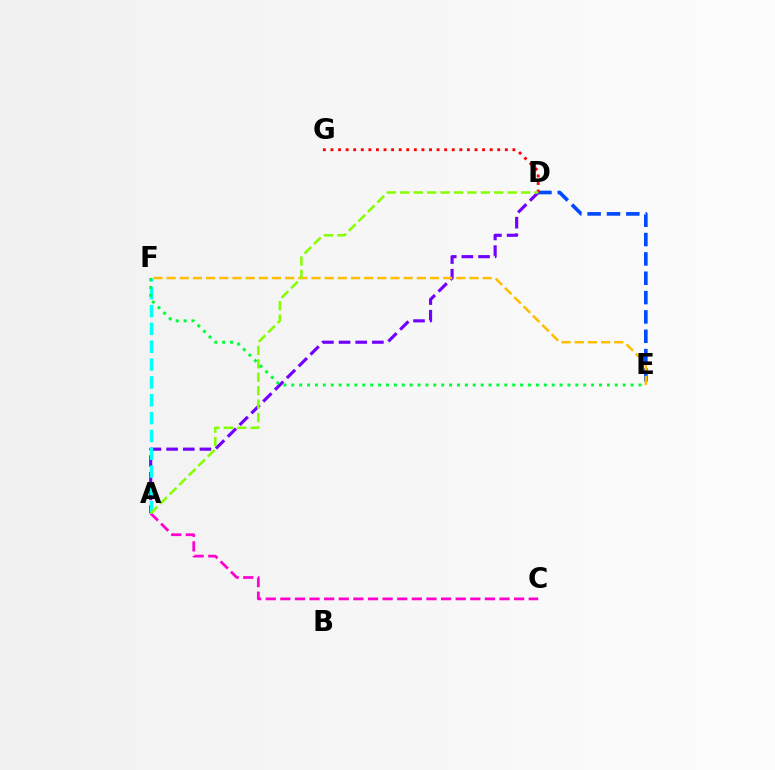{('A', 'D'): [{'color': '#7200ff', 'line_style': 'dashed', 'thickness': 2.26}, {'color': '#84ff00', 'line_style': 'dashed', 'thickness': 1.82}], ('D', 'E'): [{'color': '#004bff', 'line_style': 'dashed', 'thickness': 2.63}], ('A', 'C'): [{'color': '#ff00cf', 'line_style': 'dashed', 'thickness': 1.99}], ('D', 'G'): [{'color': '#ff0000', 'line_style': 'dotted', 'thickness': 2.06}], ('E', 'F'): [{'color': '#ffbd00', 'line_style': 'dashed', 'thickness': 1.79}, {'color': '#00ff39', 'line_style': 'dotted', 'thickness': 2.14}], ('A', 'F'): [{'color': '#00fff6', 'line_style': 'dashed', 'thickness': 2.42}]}